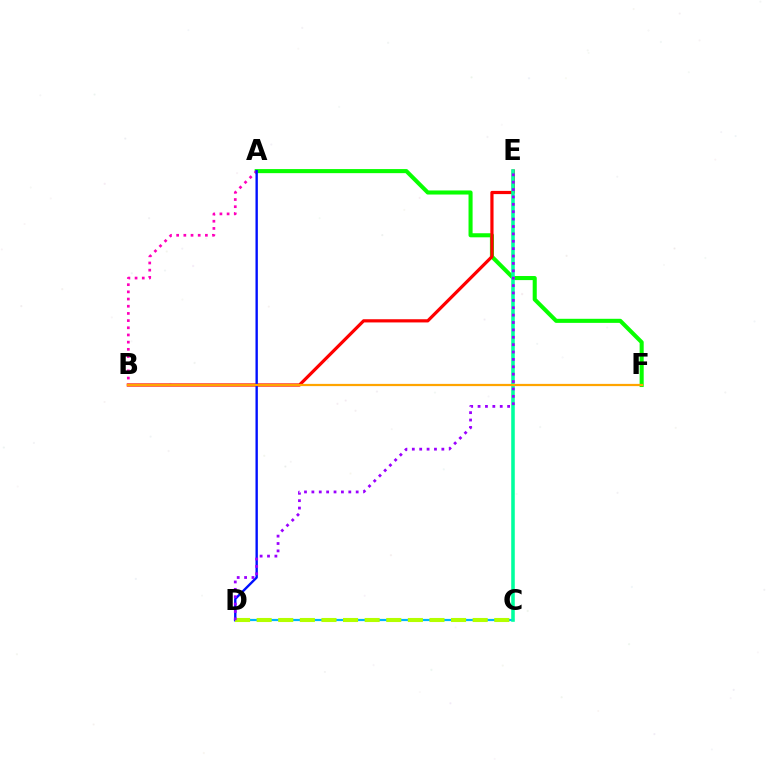{('C', 'D'): [{'color': '#00b5ff', 'line_style': 'solid', 'thickness': 1.58}, {'color': '#b3ff00', 'line_style': 'dashed', 'thickness': 2.93}], ('A', 'F'): [{'color': '#08ff00', 'line_style': 'solid', 'thickness': 2.93}], ('B', 'E'): [{'color': '#ff0000', 'line_style': 'solid', 'thickness': 2.3}], ('C', 'E'): [{'color': '#00ff9d', 'line_style': 'solid', 'thickness': 2.56}], ('A', 'B'): [{'color': '#ff00bd', 'line_style': 'dotted', 'thickness': 1.95}], ('A', 'D'): [{'color': '#0010ff', 'line_style': 'solid', 'thickness': 1.71}], ('B', 'F'): [{'color': '#ffa500', 'line_style': 'solid', 'thickness': 1.61}], ('D', 'E'): [{'color': '#9b00ff', 'line_style': 'dotted', 'thickness': 2.01}]}